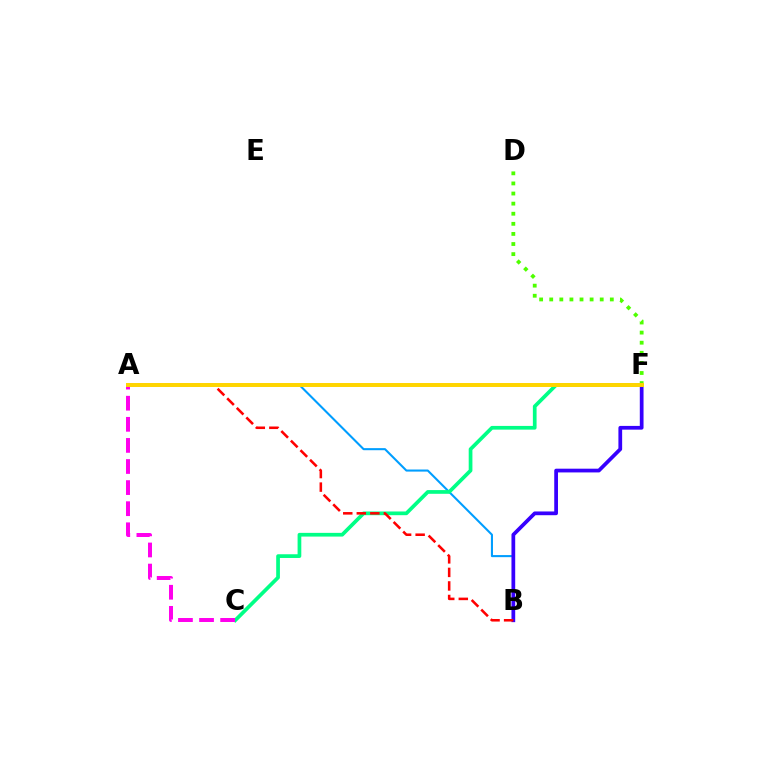{('A', 'B'): [{'color': '#009eff', 'line_style': 'solid', 'thickness': 1.5}, {'color': '#ff0000', 'line_style': 'dashed', 'thickness': 1.84}], ('C', 'F'): [{'color': '#00ff86', 'line_style': 'solid', 'thickness': 2.67}], ('A', 'C'): [{'color': '#ff00ed', 'line_style': 'dashed', 'thickness': 2.87}], ('B', 'F'): [{'color': '#3700ff', 'line_style': 'solid', 'thickness': 2.69}], ('D', 'F'): [{'color': '#4fff00', 'line_style': 'dotted', 'thickness': 2.74}], ('A', 'F'): [{'color': '#ffd500', 'line_style': 'solid', 'thickness': 2.85}]}